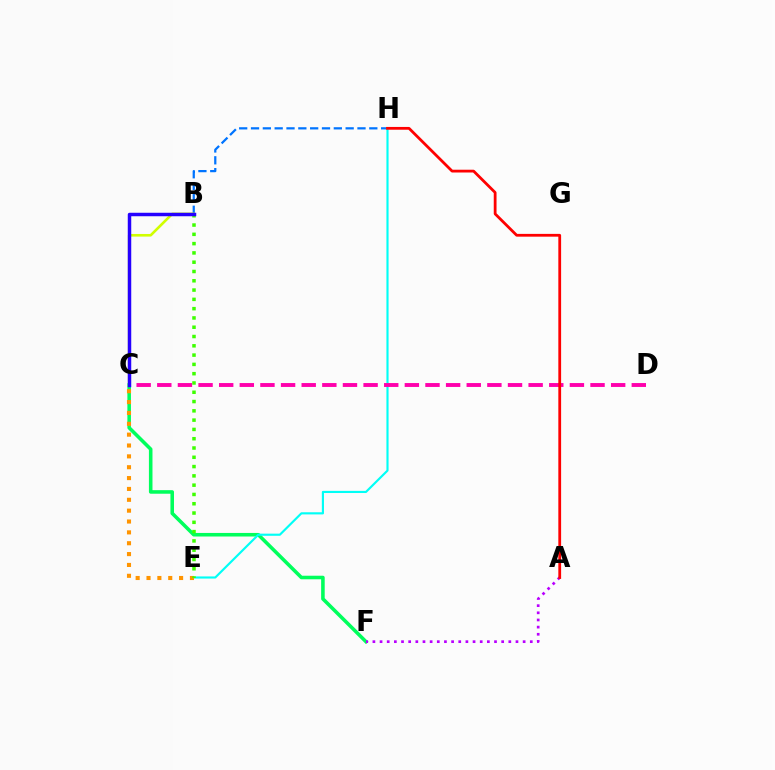{('B', 'H'): [{'color': '#0074ff', 'line_style': 'dashed', 'thickness': 1.61}], ('C', 'F'): [{'color': '#00ff5c', 'line_style': 'solid', 'thickness': 2.57}], ('E', 'H'): [{'color': '#00fff6', 'line_style': 'solid', 'thickness': 1.54}], ('B', 'C'): [{'color': '#d1ff00', 'line_style': 'solid', 'thickness': 1.88}, {'color': '#2500ff', 'line_style': 'solid', 'thickness': 2.51}], ('C', 'D'): [{'color': '#ff00ac', 'line_style': 'dashed', 'thickness': 2.8}], ('C', 'E'): [{'color': '#ff9400', 'line_style': 'dotted', 'thickness': 2.95}], ('B', 'E'): [{'color': '#3dff00', 'line_style': 'dotted', 'thickness': 2.52}], ('A', 'F'): [{'color': '#b900ff', 'line_style': 'dotted', 'thickness': 1.94}], ('A', 'H'): [{'color': '#ff0000', 'line_style': 'solid', 'thickness': 2.0}]}